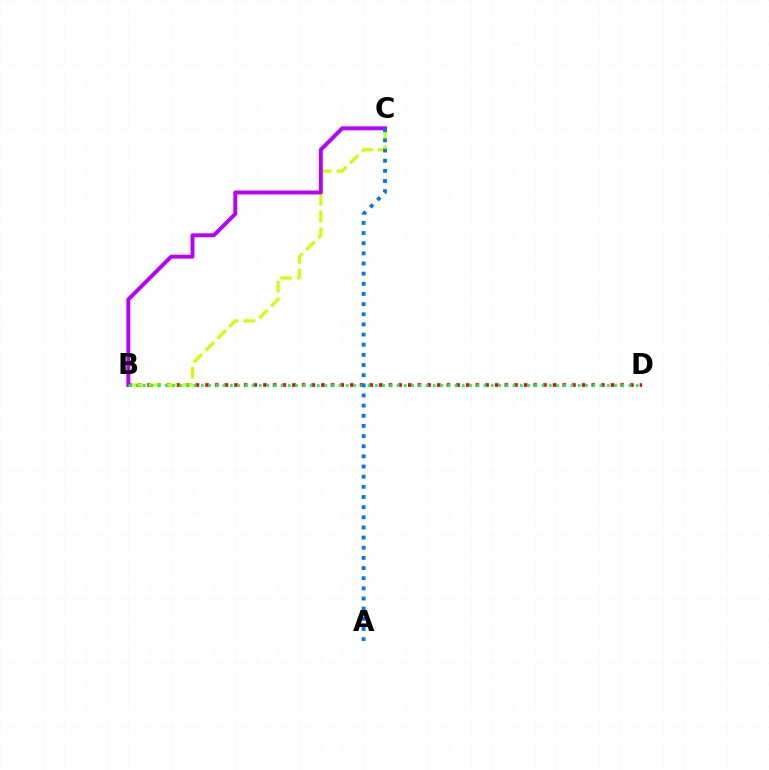{('B', 'D'): [{'color': '#ff0000', 'line_style': 'dotted', 'thickness': 2.62}, {'color': '#00ff5c', 'line_style': 'dotted', 'thickness': 1.97}], ('B', 'C'): [{'color': '#d1ff00', 'line_style': 'dashed', 'thickness': 2.27}, {'color': '#b900ff', 'line_style': 'solid', 'thickness': 2.83}], ('A', 'C'): [{'color': '#0074ff', 'line_style': 'dotted', 'thickness': 2.76}]}